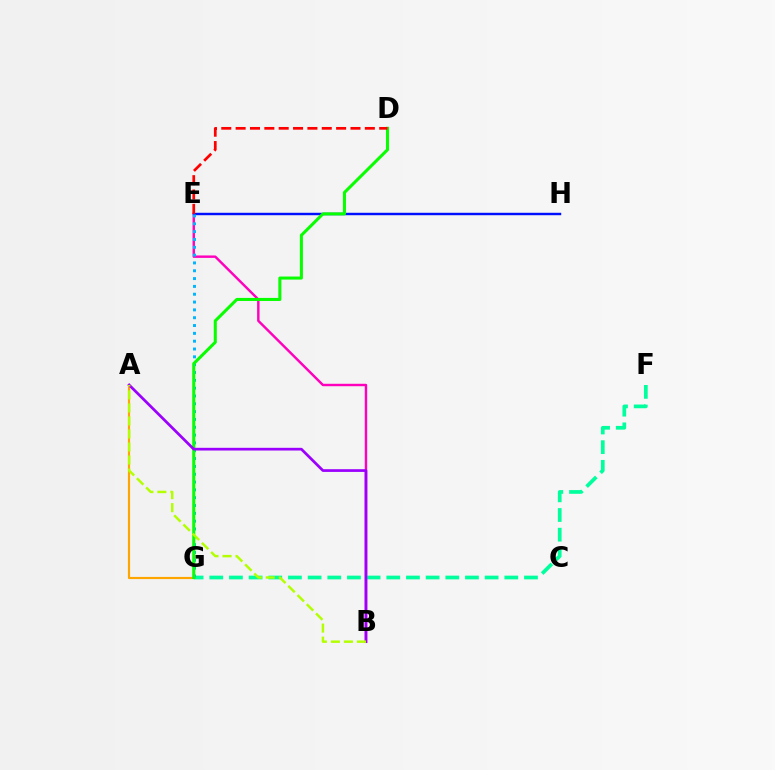{('A', 'G'): [{'color': '#ffa500', 'line_style': 'solid', 'thickness': 1.57}], ('B', 'E'): [{'color': '#ff00bd', 'line_style': 'solid', 'thickness': 1.75}], ('E', 'H'): [{'color': '#0010ff', 'line_style': 'solid', 'thickness': 1.75}], ('F', 'G'): [{'color': '#00ff9d', 'line_style': 'dashed', 'thickness': 2.67}], ('E', 'G'): [{'color': '#00b5ff', 'line_style': 'dotted', 'thickness': 2.13}], ('D', 'G'): [{'color': '#08ff00', 'line_style': 'solid', 'thickness': 2.19}], ('D', 'E'): [{'color': '#ff0000', 'line_style': 'dashed', 'thickness': 1.95}], ('A', 'B'): [{'color': '#9b00ff', 'line_style': 'solid', 'thickness': 1.96}, {'color': '#b3ff00', 'line_style': 'dashed', 'thickness': 1.77}]}